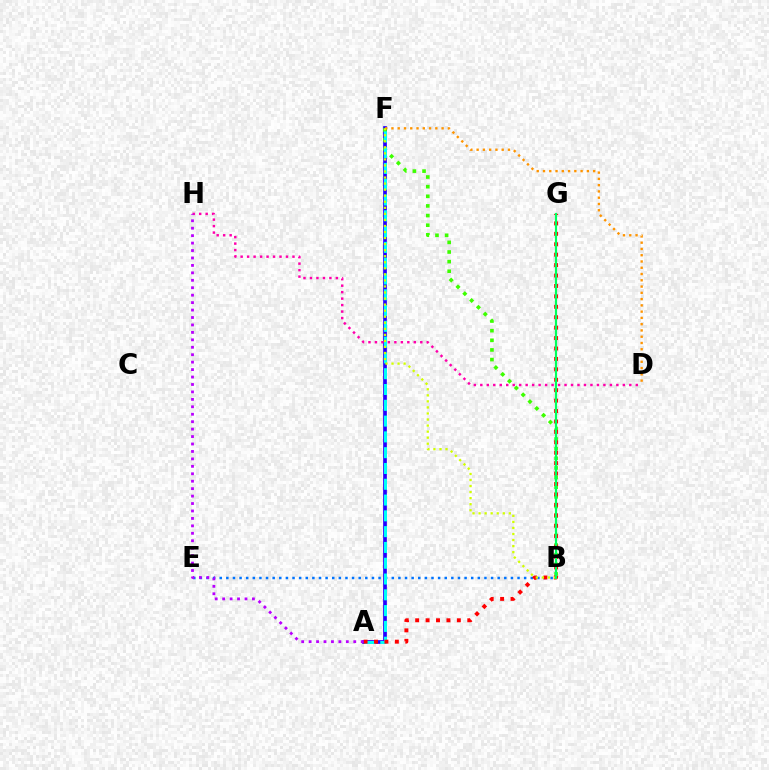{('A', 'F'): [{'color': '#2500ff', 'line_style': 'solid', 'thickness': 2.66}, {'color': '#00fff6', 'line_style': 'dashed', 'thickness': 2.15}], ('B', 'F'): [{'color': '#3dff00', 'line_style': 'dotted', 'thickness': 2.62}, {'color': '#d1ff00', 'line_style': 'dotted', 'thickness': 1.64}], ('B', 'E'): [{'color': '#0074ff', 'line_style': 'dotted', 'thickness': 1.8}], ('D', 'H'): [{'color': '#ff00ac', 'line_style': 'dotted', 'thickness': 1.76}], ('D', 'F'): [{'color': '#ff9400', 'line_style': 'dotted', 'thickness': 1.7}], ('A', 'G'): [{'color': '#ff0000', 'line_style': 'dotted', 'thickness': 2.83}], ('B', 'G'): [{'color': '#00ff5c', 'line_style': 'solid', 'thickness': 1.58}], ('A', 'H'): [{'color': '#b900ff', 'line_style': 'dotted', 'thickness': 2.02}]}